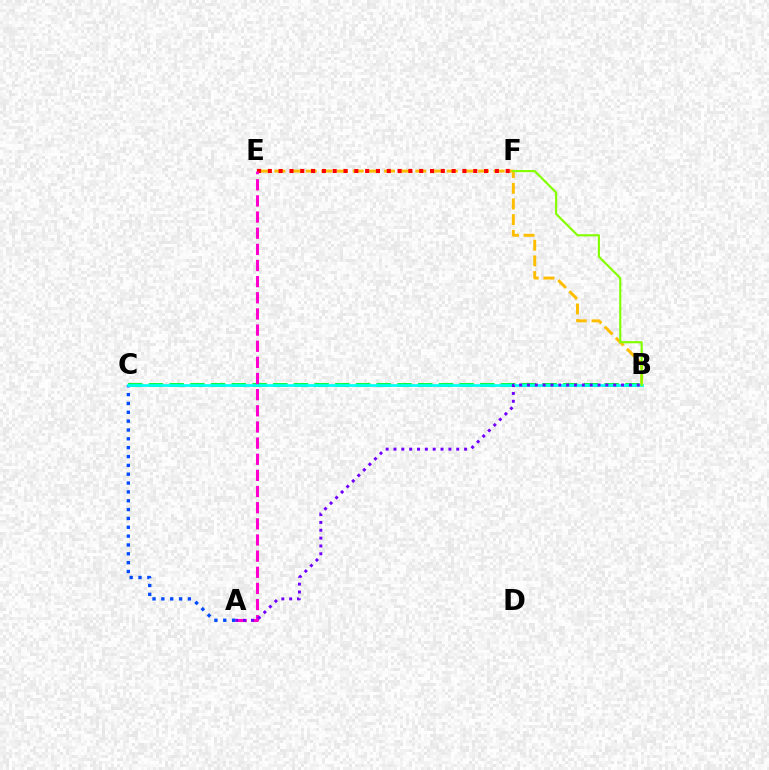{('B', 'C'): [{'color': '#00ff39', 'line_style': 'dashed', 'thickness': 2.81}, {'color': '#00fff6', 'line_style': 'solid', 'thickness': 1.93}], ('B', 'E'): [{'color': '#ffbd00', 'line_style': 'dashed', 'thickness': 2.13}], ('A', 'C'): [{'color': '#004bff', 'line_style': 'dotted', 'thickness': 2.4}], ('E', 'F'): [{'color': '#ff0000', 'line_style': 'dotted', 'thickness': 2.94}], ('A', 'E'): [{'color': '#ff00cf', 'line_style': 'dashed', 'thickness': 2.19}], ('B', 'F'): [{'color': '#84ff00', 'line_style': 'solid', 'thickness': 1.56}], ('A', 'B'): [{'color': '#7200ff', 'line_style': 'dotted', 'thickness': 2.13}]}